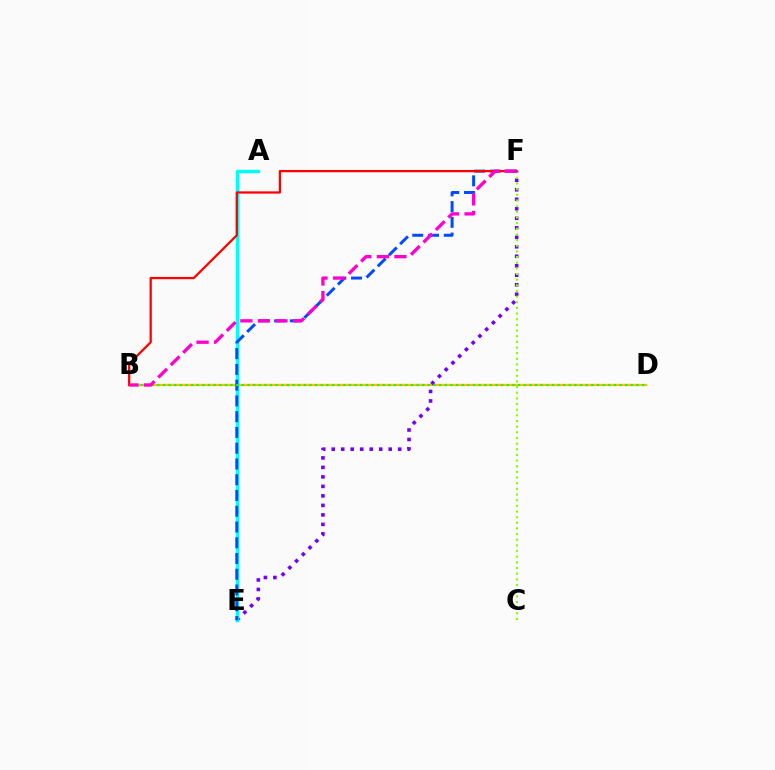{('B', 'D'): [{'color': '#ffbd00', 'line_style': 'solid', 'thickness': 1.66}, {'color': '#00ff39', 'line_style': 'dotted', 'thickness': 1.53}], ('E', 'F'): [{'color': '#7200ff', 'line_style': 'dotted', 'thickness': 2.58}, {'color': '#004bff', 'line_style': 'dashed', 'thickness': 2.14}], ('C', 'F'): [{'color': '#84ff00', 'line_style': 'dotted', 'thickness': 1.54}], ('A', 'E'): [{'color': '#00fff6', 'line_style': 'solid', 'thickness': 2.48}], ('B', 'F'): [{'color': '#ff0000', 'line_style': 'solid', 'thickness': 1.63}, {'color': '#ff00cf', 'line_style': 'dashed', 'thickness': 2.38}]}